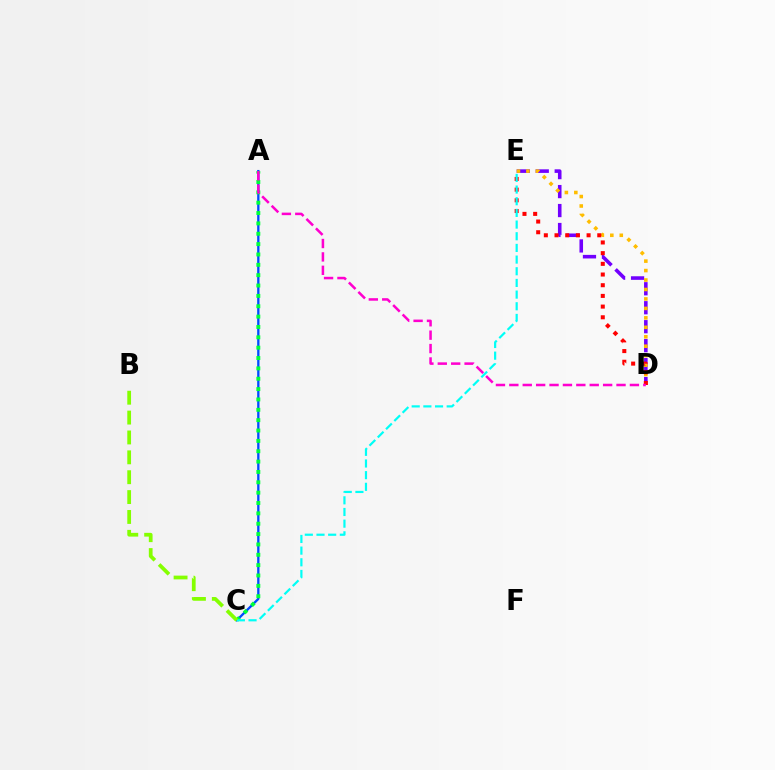{('D', 'E'): [{'color': '#7200ff', 'line_style': 'dashed', 'thickness': 2.58}, {'color': '#ffbd00', 'line_style': 'dotted', 'thickness': 2.57}, {'color': '#ff0000', 'line_style': 'dotted', 'thickness': 2.9}], ('A', 'C'): [{'color': '#004bff', 'line_style': 'solid', 'thickness': 1.67}, {'color': '#00ff39', 'line_style': 'dotted', 'thickness': 2.81}], ('C', 'E'): [{'color': '#00fff6', 'line_style': 'dashed', 'thickness': 1.59}], ('A', 'D'): [{'color': '#ff00cf', 'line_style': 'dashed', 'thickness': 1.82}], ('B', 'C'): [{'color': '#84ff00', 'line_style': 'dashed', 'thickness': 2.7}]}